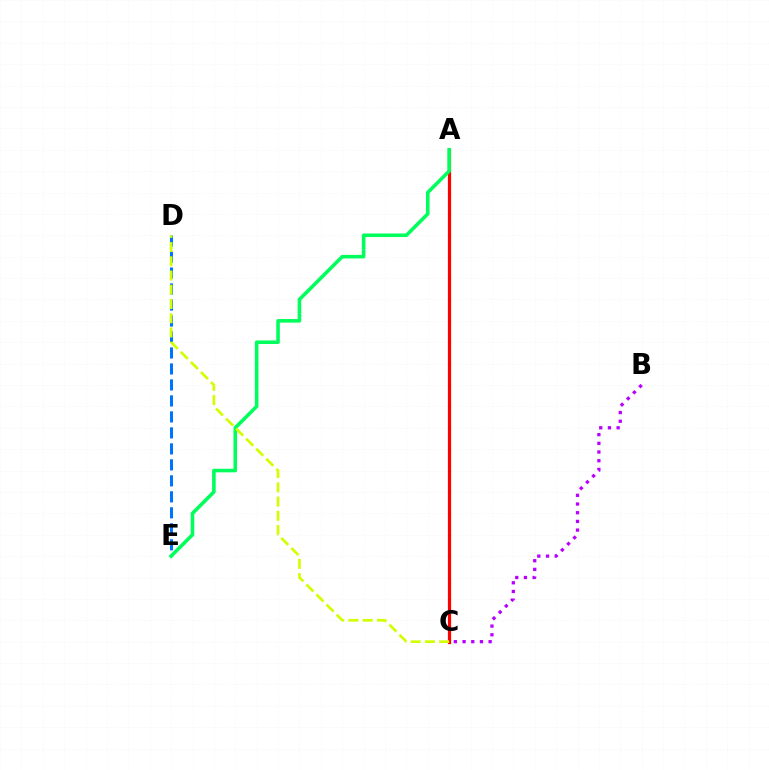{('A', 'C'): [{'color': '#ff0000', 'line_style': 'solid', 'thickness': 2.31}], ('B', 'C'): [{'color': '#b900ff', 'line_style': 'dotted', 'thickness': 2.36}], ('D', 'E'): [{'color': '#0074ff', 'line_style': 'dashed', 'thickness': 2.17}], ('A', 'E'): [{'color': '#00ff5c', 'line_style': 'solid', 'thickness': 2.58}], ('C', 'D'): [{'color': '#d1ff00', 'line_style': 'dashed', 'thickness': 1.93}]}